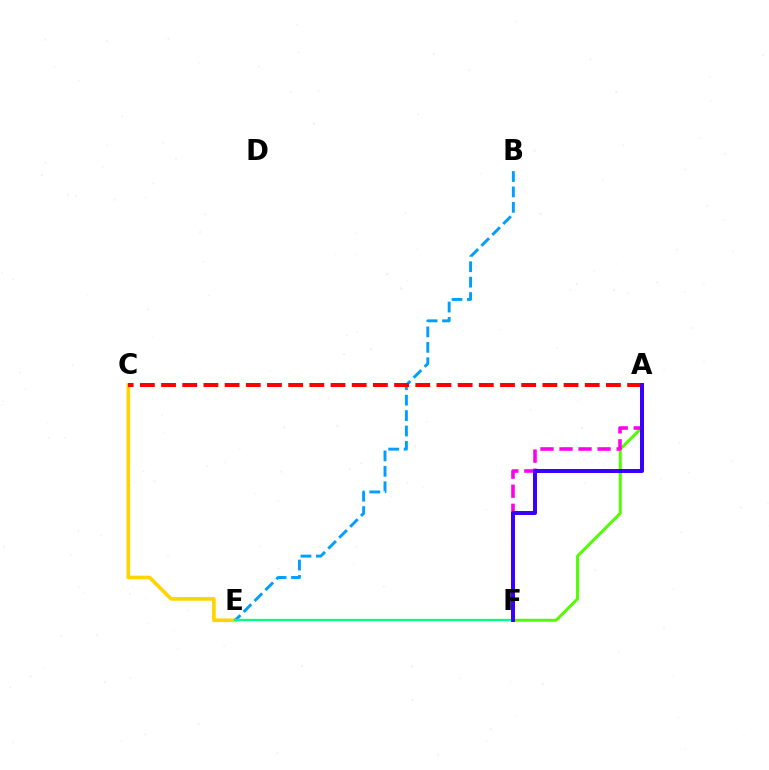{('C', 'E'): [{'color': '#ffd500', 'line_style': 'solid', 'thickness': 2.63}], ('B', 'E'): [{'color': '#009eff', 'line_style': 'dashed', 'thickness': 2.1}], ('E', 'F'): [{'color': '#00ff86', 'line_style': 'solid', 'thickness': 1.63}], ('A', 'F'): [{'color': '#4fff00', 'line_style': 'solid', 'thickness': 2.13}, {'color': '#ff00ed', 'line_style': 'dashed', 'thickness': 2.59}, {'color': '#3700ff', 'line_style': 'solid', 'thickness': 2.86}], ('A', 'C'): [{'color': '#ff0000', 'line_style': 'dashed', 'thickness': 2.88}]}